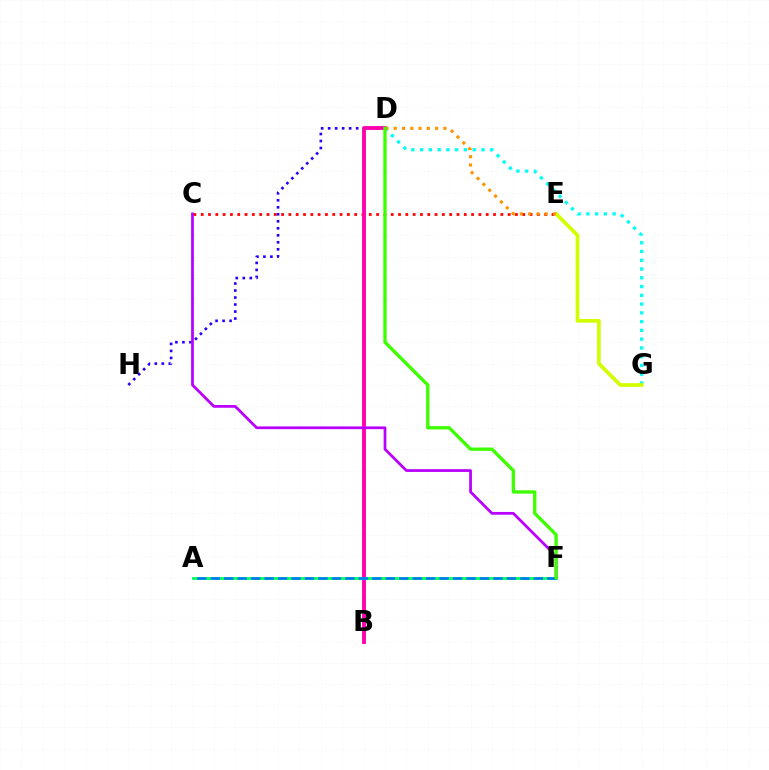{('C', 'E'): [{'color': '#ff0000', 'line_style': 'dotted', 'thickness': 1.99}], ('D', 'H'): [{'color': '#2500ff', 'line_style': 'dotted', 'thickness': 1.9}], ('B', 'D'): [{'color': '#ff00ac', 'line_style': 'solid', 'thickness': 2.78}], ('D', 'G'): [{'color': '#00fff6', 'line_style': 'dotted', 'thickness': 2.38}], ('E', 'G'): [{'color': '#d1ff00', 'line_style': 'solid', 'thickness': 2.67}], ('C', 'F'): [{'color': '#b900ff', 'line_style': 'solid', 'thickness': 1.98}], ('A', 'F'): [{'color': '#00ff5c', 'line_style': 'solid', 'thickness': 2.03}, {'color': '#0074ff', 'line_style': 'dashed', 'thickness': 1.83}], ('D', 'E'): [{'color': '#ff9400', 'line_style': 'dotted', 'thickness': 2.25}], ('D', 'F'): [{'color': '#3dff00', 'line_style': 'solid', 'thickness': 2.4}]}